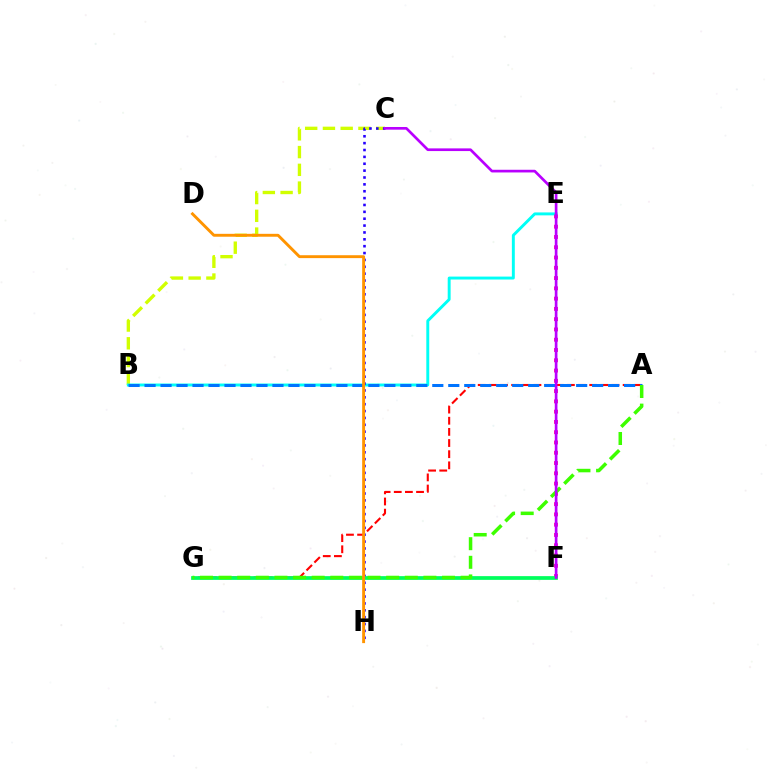{('B', 'C'): [{'color': '#d1ff00', 'line_style': 'dashed', 'thickness': 2.41}], ('B', 'E'): [{'color': '#00fff6', 'line_style': 'solid', 'thickness': 2.11}], ('E', 'F'): [{'color': '#ff00ac', 'line_style': 'dotted', 'thickness': 2.79}], ('A', 'G'): [{'color': '#ff0000', 'line_style': 'dashed', 'thickness': 1.51}, {'color': '#3dff00', 'line_style': 'dashed', 'thickness': 2.53}], ('C', 'H'): [{'color': '#2500ff', 'line_style': 'dotted', 'thickness': 1.87}], ('F', 'G'): [{'color': '#00ff5c', 'line_style': 'solid', 'thickness': 2.69}], ('A', 'B'): [{'color': '#0074ff', 'line_style': 'dashed', 'thickness': 2.17}], ('D', 'H'): [{'color': '#ff9400', 'line_style': 'solid', 'thickness': 2.09}], ('C', 'F'): [{'color': '#b900ff', 'line_style': 'solid', 'thickness': 1.93}]}